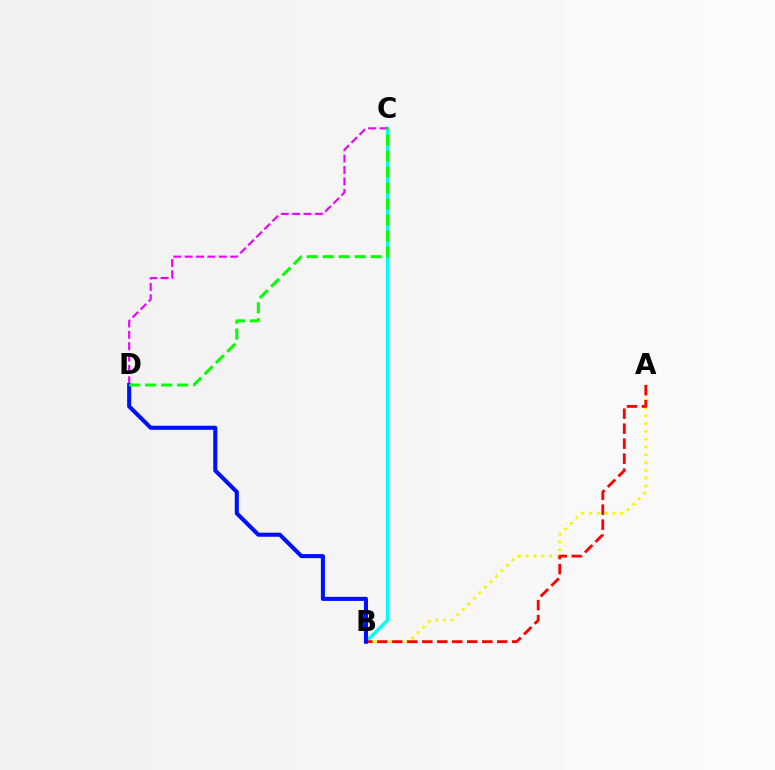{('B', 'C'): [{'color': '#00fff6', 'line_style': 'solid', 'thickness': 2.45}], ('C', 'D'): [{'color': '#ee00ff', 'line_style': 'dashed', 'thickness': 1.54}, {'color': '#08ff00', 'line_style': 'dashed', 'thickness': 2.17}], ('A', 'B'): [{'color': '#fcf500', 'line_style': 'dotted', 'thickness': 2.12}, {'color': '#ff0000', 'line_style': 'dashed', 'thickness': 2.04}], ('B', 'D'): [{'color': '#0010ff', 'line_style': 'solid', 'thickness': 2.93}]}